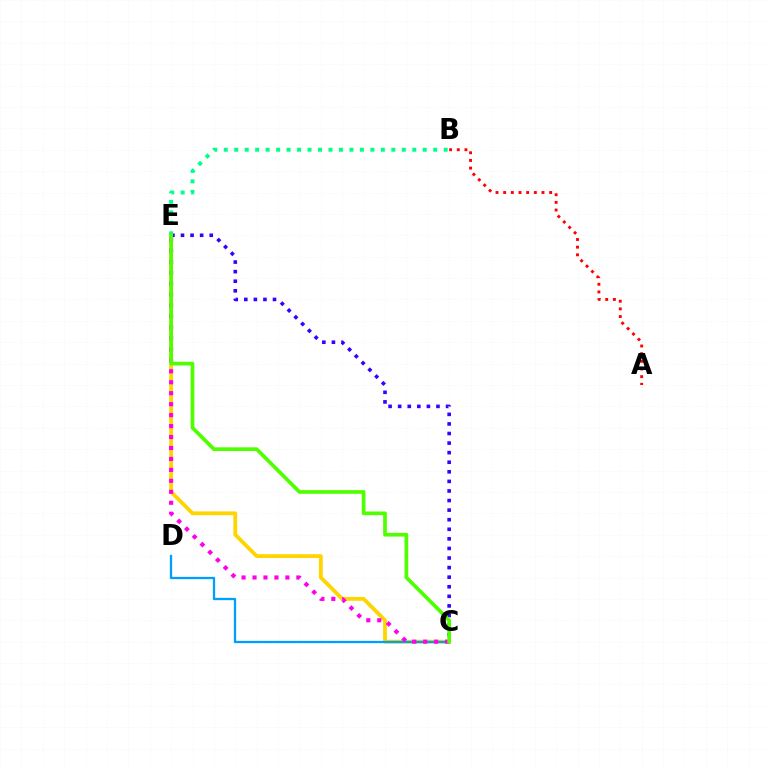{('C', 'E'): [{'color': '#3700ff', 'line_style': 'dotted', 'thickness': 2.6}, {'color': '#ffd500', 'line_style': 'solid', 'thickness': 2.75}, {'color': '#ff00ed', 'line_style': 'dotted', 'thickness': 2.98}, {'color': '#4fff00', 'line_style': 'solid', 'thickness': 2.67}], ('C', 'D'): [{'color': '#009eff', 'line_style': 'solid', 'thickness': 1.65}], ('B', 'E'): [{'color': '#00ff86', 'line_style': 'dotted', 'thickness': 2.85}], ('A', 'B'): [{'color': '#ff0000', 'line_style': 'dotted', 'thickness': 2.08}]}